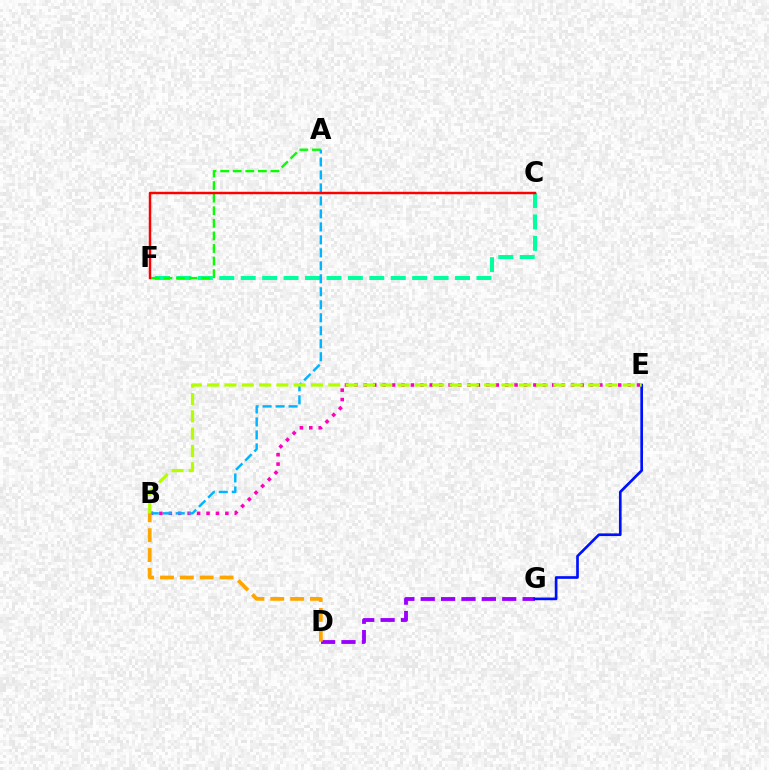{('C', 'F'): [{'color': '#00ff9d', 'line_style': 'dashed', 'thickness': 2.91}, {'color': '#ff0000', 'line_style': 'solid', 'thickness': 1.77}], ('B', 'E'): [{'color': '#ff00bd', 'line_style': 'dotted', 'thickness': 2.56}, {'color': '#b3ff00', 'line_style': 'dashed', 'thickness': 2.35}], ('D', 'G'): [{'color': '#9b00ff', 'line_style': 'dashed', 'thickness': 2.77}], ('A', 'F'): [{'color': '#08ff00', 'line_style': 'dashed', 'thickness': 1.71}], ('A', 'B'): [{'color': '#00b5ff', 'line_style': 'dashed', 'thickness': 1.76}], ('B', 'D'): [{'color': '#ffa500', 'line_style': 'dashed', 'thickness': 2.7}], ('E', 'G'): [{'color': '#0010ff', 'line_style': 'solid', 'thickness': 1.92}]}